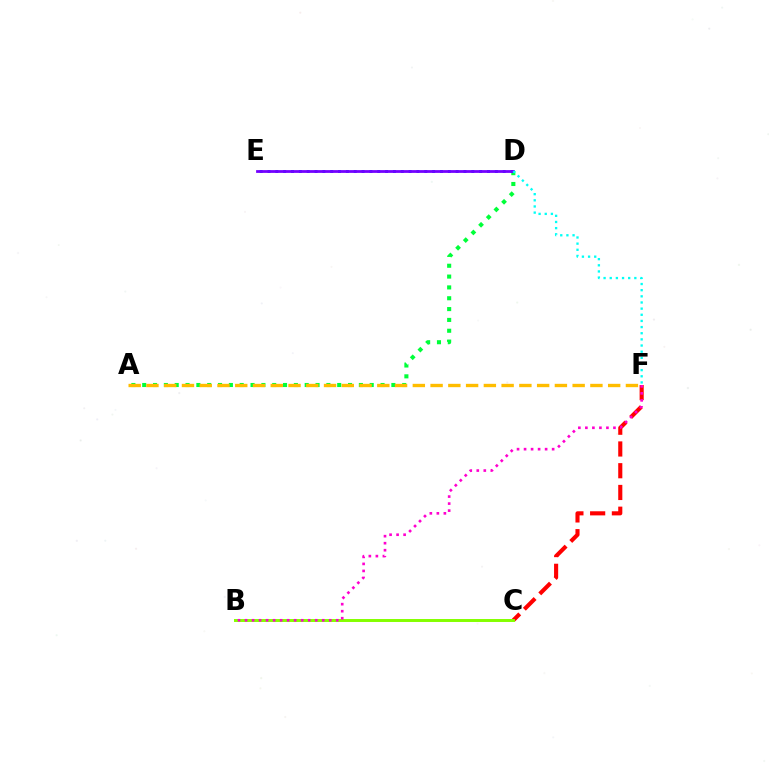{('A', 'D'): [{'color': '#00ff39', 'line_style': 'dotted', 'thickness': 2.94}], ('C', 'F'): [{'color': '#ff0000', 'line_style': 'dashed', 'thickness': 2.95}], ('D', 'E'): [{'color': '#004bff', 'line_style': 'dotted', 'thickness': 2.13}, {'color': '#7200ff', 'line_style': 'solid', 'thickness': 1.99}], ('B', 'C'): [{'color': '#84ff00', 'line_style': 'solid', 'thickness': 2.13}], ('A', 'F'): [{'color': '#ffbd00', 'line_style': 'dashed', 'thickness': 2.41}], ('D', 'F'): [{'color': '#00fff6', 'line_style': 'dotted', 'thickness': 1.67}], ('B', 'F'): [{'color': '#ff00cf', 'line_style': 'dotted', 'thickness': 1.91}]}